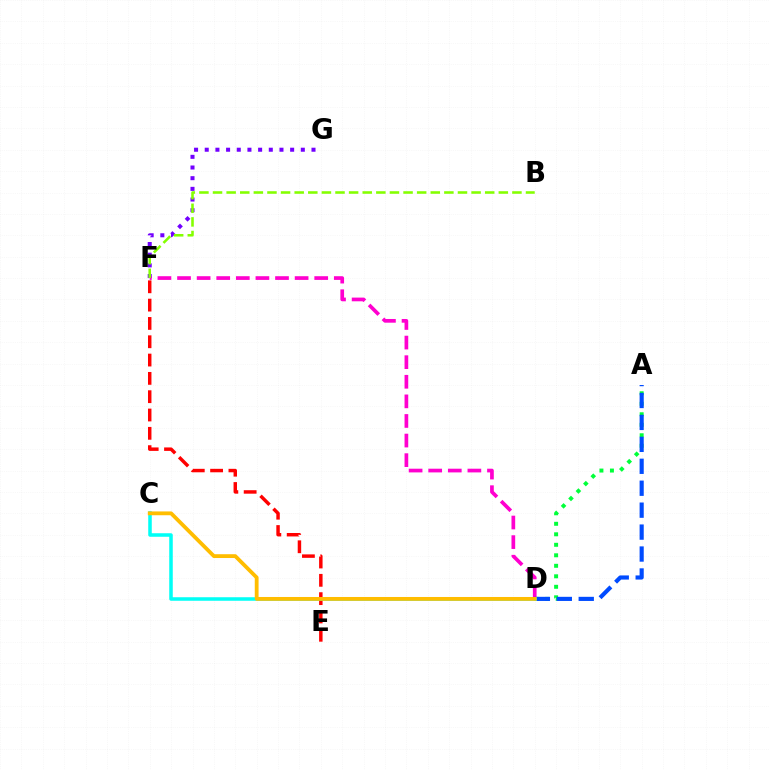{('F', 'G'): [{'color': '#7200ff', 'line_style': 'dotted', 'thickness': 2.9}], ('A', 'D'): [{'color': '#00ff39', 'line_style': 'dotted', 'thickness': 2.85}, {'color': '#004bff', 'line_style': 'dashed', 'thickness': 2.98}], ('E', 'F'): [{'color': '#ff0000', 'line_style': 'dashed', 'thickness': 2.49}], ('D', 'F'): [{'color': '#ff00cf', 'line_style': 'dashed', 'thickness': 2.66}], ('B', 'F'): [{'color': '#84ff00', 'line_style': 'dashed', 'thickness': 1.85}], ('C', 'D'): [{'color': '#00fff6', 'line_style': 'solid', 'thickness': 2.54}, {'color': '#ffbd00', 'line_style': 'solid', 'thickness': 2.74}]}